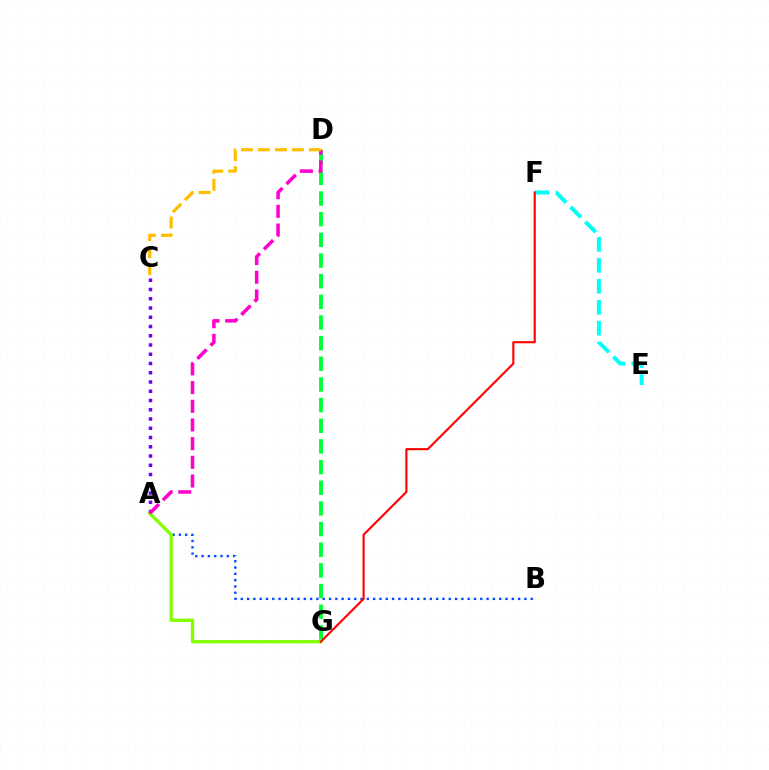{('E', 'F'): [{'color': '#00fff6', 'line_style': 'dashed', 'thickness': 2.84}], ('A', 'C'): [{'color': '#7200ff', 'line_style': 'dotted', 'thickness': 2.51}], ('A', 'B'): [{'color': '#004bff', 'line_style': 'dotted', 'thickness': 1.71}], ('D', 'G'): [{'color': '#00ff39', 'line_style': 'dashed', 'thickness': 2.81}], ('A', 'G'): [{'color': '#84ff00', 'line_style': 'solid', 'thickness': 2.42}], ('F', 'G'): [{'color': '#ff0000', 'line_style': 'solid', 'thickness': 1.53}], ('A', 'D'): [{'color': '#ff00cf', 'line_style': 'dashed', 'thickness': 2.54}], ('C', 'D'): [{'color': '#ffbd00', 'line_style': 'dashed', 'thickness': 2.31}]}